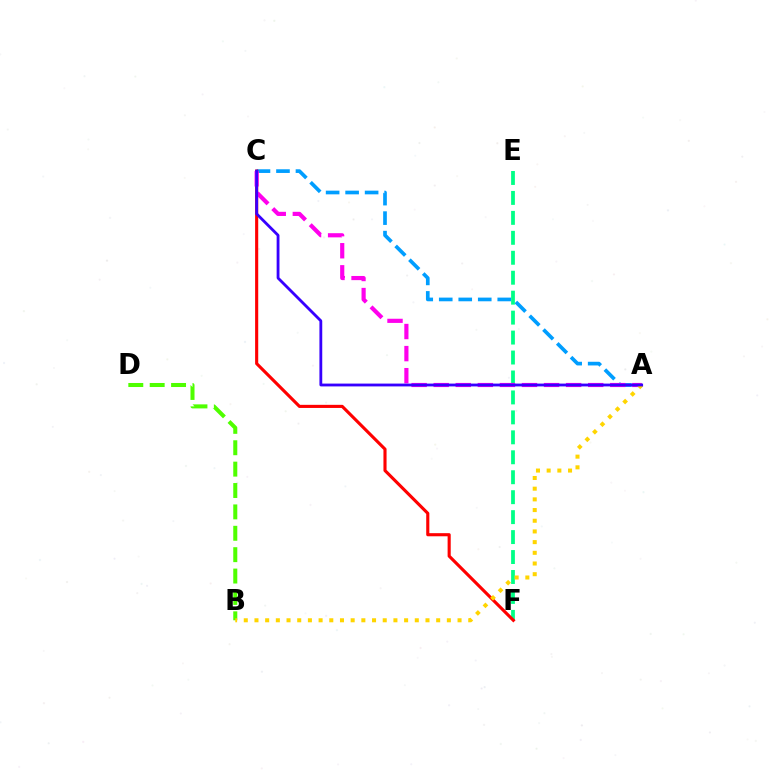{('A', 'C'): [{'color': '#009eff', 'line_style': 'dashed', 'thickness': 2.65}, {'color': '#ff00ed', 'line_style': 'dashed', 'thickness': 3.0}, {'color': '#3700ff', 'line_style': 'solid', 'thickness': 2.03}], ('E', 'F'): [{'color': '#00ff86', 'line_style': 'dashed', 'thickness': 2.71}], ('C', 'F'): [{'color': '#ff0000', 'line_style': 'solid', 'thickness': 2.24}], ('B', 'D'): [{'color': '#4fff00', 'line_style': 'dashed', 'thickness': 2.91}], ('A', 'B'): [{'color': '#ffd500', 'line_style': 'dotted', 'thickness': 2.9}]}